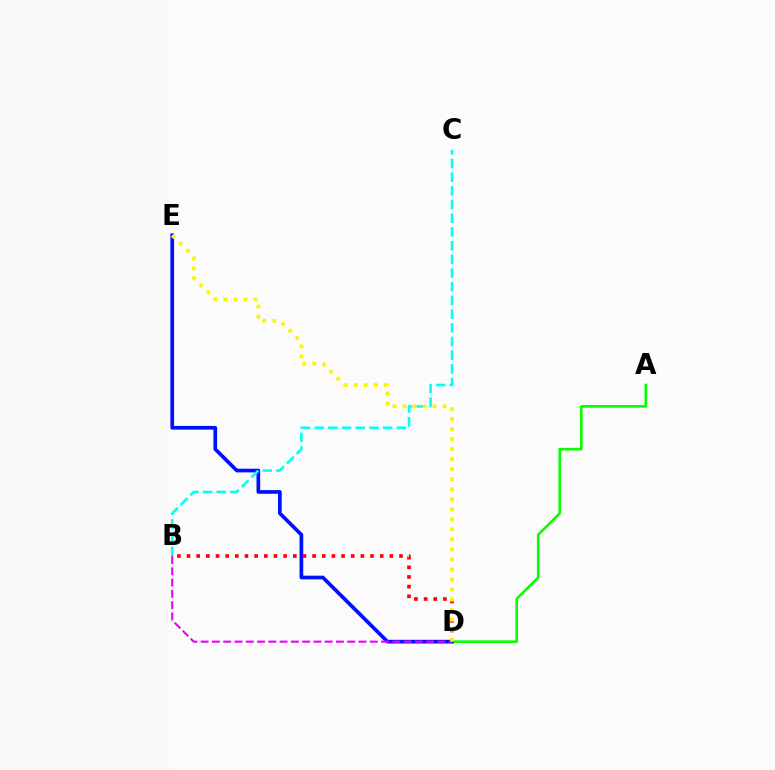{('A', 'D'): [{'color': '#08ff00', 'line_style': 'solid', 'thickness': 1.88}], ('D', 'E'): [{'color': '#0010ff', 'line_style': 'solid', 'thickness': 2.65}, {'color': '#fcf500', 'line_style': 'dotted', 'thickness': 2.73}], ('B', 'C'): [{'color': '#00fff6', 'line_style': 'dashed', 'thickness': 1.86}], ('B', 'D'): [{'color': '#ff0000', 'line_style': 'dotted', 'thickness': 2.62}, {'color': '#ee00ff', 'line_style': 'dashed', 'thickness': 1.53}]}